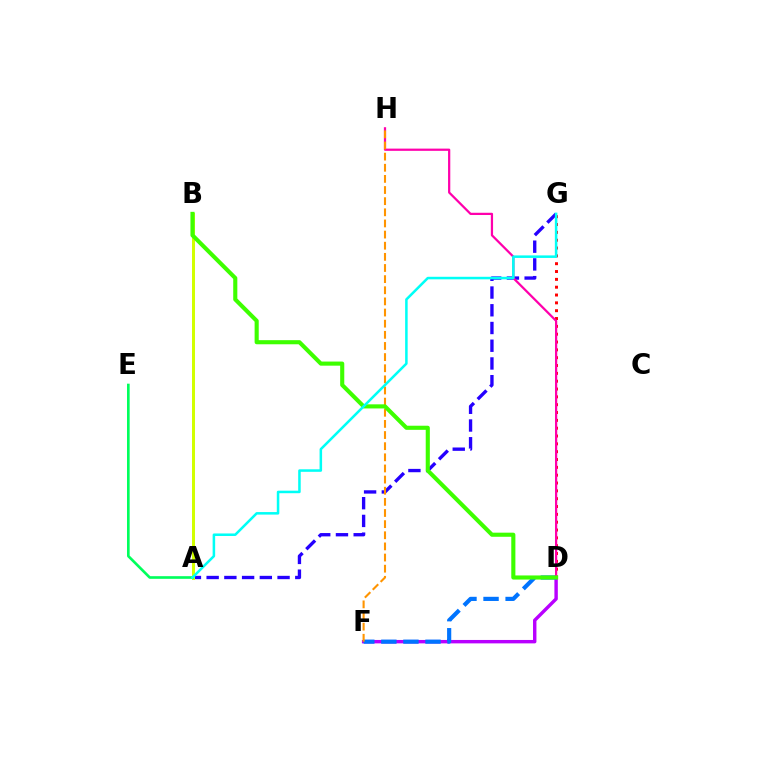{('A', 'G'): [{'color': '#2500ff', 'line_style': 'dashed', 'thickness': 2.41}, {'color': '#00fff6', 'line_style': 'solid', 'thickness': 1.82}], ('D', 'F'): [{'color': '#b900ff', 'line_style': 'solid', 'thickness': 2.46}, {'color': '#0074ff', 'line_style': 'dashed', 'thickness': 3.0}], ('D', 'G'): [{'color': '#ff0000', 'line_style': 'dotted', 'thickness': 2.13}], ('A', 'B'): [{'color': '#d1ff00', 'line_style': 'solid', 'thickness': 2.17}], ('A', 'E'): [{'color': '#00ff5c', 'line_style': 'solid', 'thickness': 1.91}], ('D', 'H'): [{'color': '#ff00ac', 'line_style': 'solid', 'thickness': 1.61}], ('F', 'H'): [{'color': '#ff9400', 'line_style': 'dashed', 'thickness': 1.51}], ('B', 'D'): [{'color': '#3dff00', 'line_style': 'solid', 'thickness': 2.96}]}